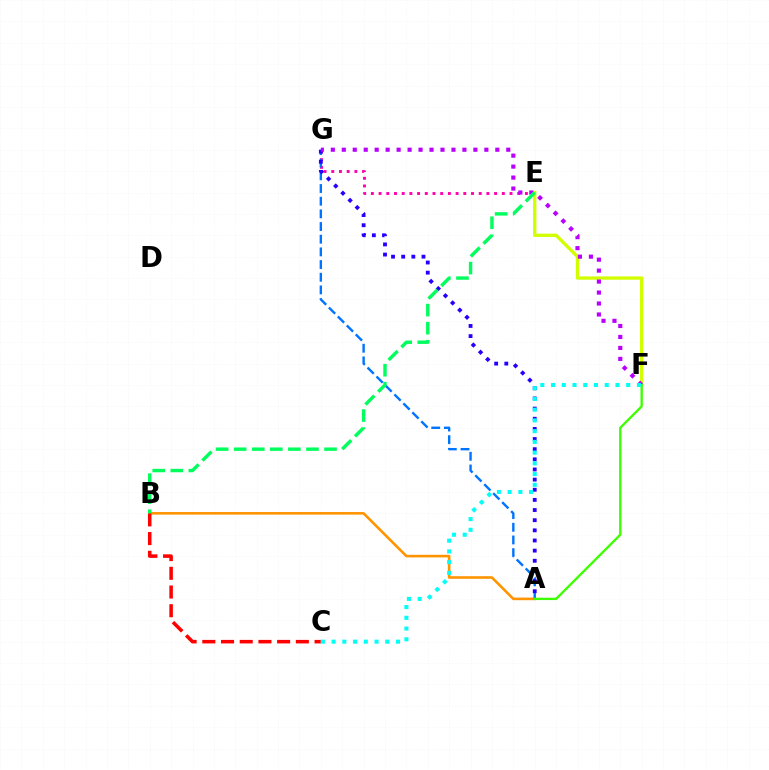{('A', 'B'): [{'color': '#ff9400', 'line_style': 'solid', 'thickness': 1.87}], ('E', 'G'): [{'color': '#ff00ac', 'line_style': 'dotted', 'thickness': 2.09}], ('E', 'F'): [{'color': '#d1ff00', 'line_style': 'solid', 'thickness': 2.39}], ('A', 'G'): [{'color': '#0074ff', 'line_style': 'dashed', 'thickness': 1.72}, {'color': '#2500ff', 'line_style': 'dotted', 'thickness': 2.76}], ('B', 'C'): [{'color': '#ff0000', 'line_style': 'dashed', 'thickness': 2.54}], ('F', 'G'): [{'color': '#b900ff', 'line_style': 'dotted', 'thickness': 2.98}], ('B', 'E'): [{'color': '#00ff5c', 'line_style': 'dashed', 'thickness': 2.45}], ('A', 'F'): [{'color': '#3dff00', 'line_style': 'solid', 'thickness': 1.69}], ('C', 'F'): [{'color': '#00fff6', 'line_style': 'dotted', 'thickness': 2.92}]}